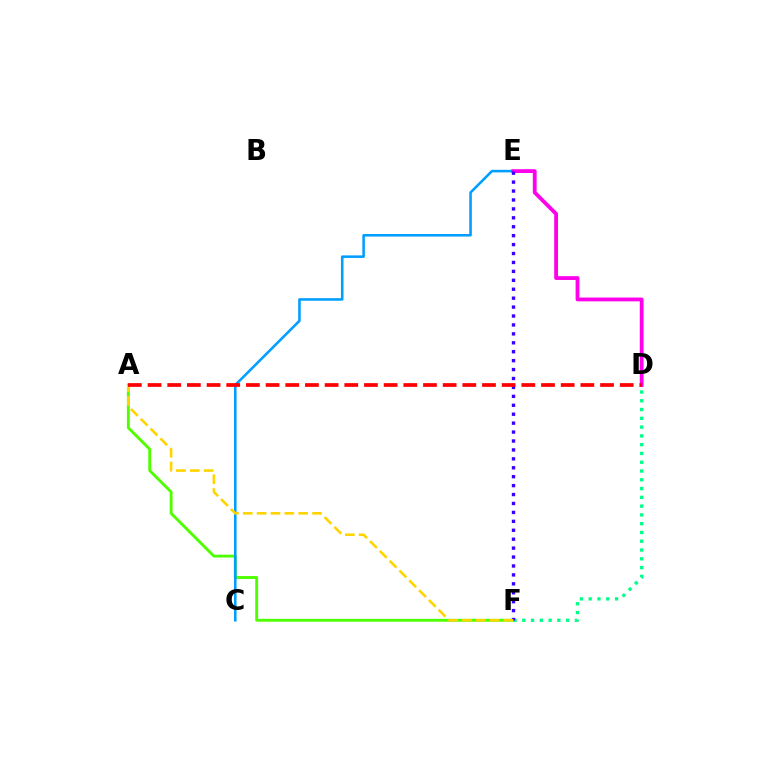{('A', 'F'): [{'color': '#4fff00', 'line_style': 'solid', 'thickness': 2.08}, {'color': '#ffd500', 'line_style': 'dashed', 'thickness': 1.88}], ('D', 'F'): [{'color': '#00ff86', 'line_style': 'dotted', 'thickness': 2.39}], ('C', 'E'): [{'color': '#009eff', 'line_style': 'solid', 'thickness': 1.84}], ('D', 'E'): [{'color': '#ff00ed', 'line_style': 'solid', 'thickness': 2.74}], ('E', 'F'): [{'color': '#3700ff', 'line_style': 'dotted', 'thickness': 2.43}], ('A', 'D'): [{'color': '#ff0000', 'line_style': 'dashed', 'thickness': 2.67}]}